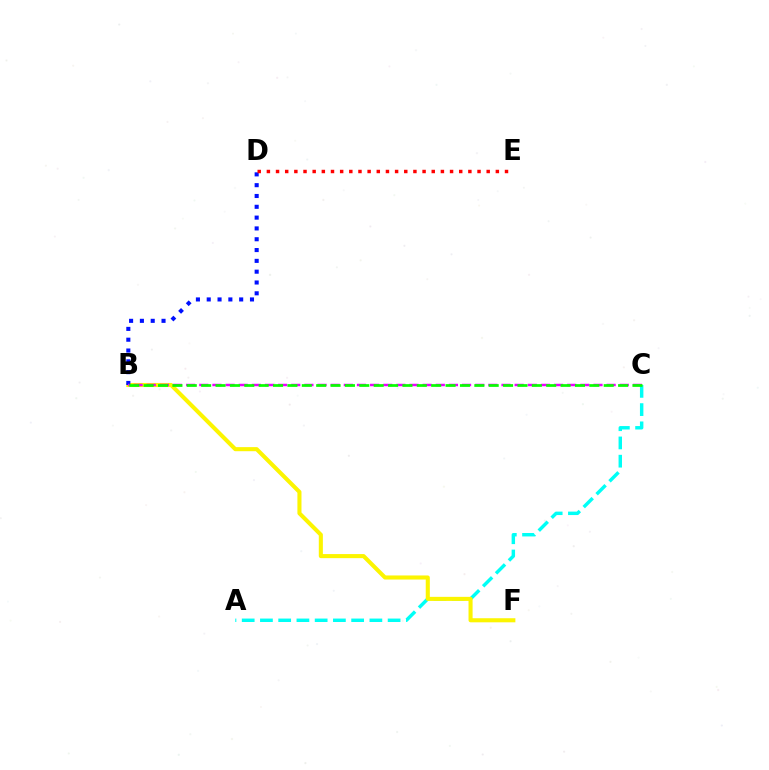{('A', 'C'): [{'color': '#00fff6', 'line_style': 'dashed', 'thickness': 2.48}], ('B', 'F'): [{'color': '#fcf500', 'line_style': 'solid', 'thickness': 2.93}], ('B', 'D'): [{'color': '#0010ff', 'line_style': 'dotted', 'thickness': 2.94}], ('B', 'C'): [{'color': '#ee00ff', 'line_style': 'dashed', 'thickness': 1.79}, {'color': '#08ff00', 'line_style': 'dashed', 'thickness': 1.95}], ('D', 'E'): [{'color': '#ff0000', 'line_style': 'dotted', 'thickness': 2.49}]}